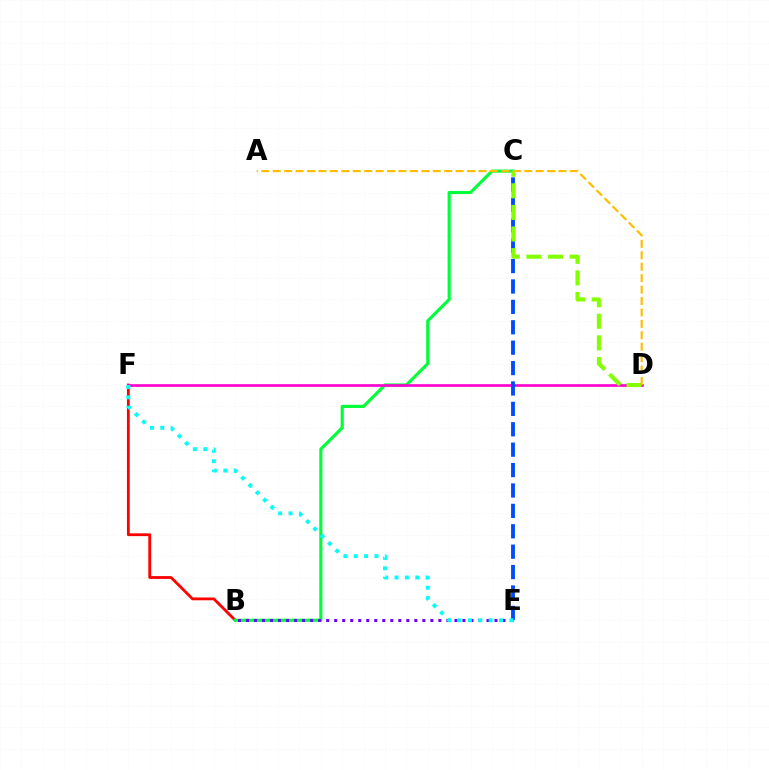{('B', 'F'): [{'color': '#ff0000', 'line_style': 'solid', 'thickness': 2.02}], ('B', 'C'): [{'color': '#00ff39', 'line_style': 'solid', 'thickness': 2.26}], ('D', 'F'): [{'color': '#ff00cf', 'line_style': 'solid', 'thickness': 1.92}], ('C', 'E'): [{'color': '#004bff', 'line_style': 'dashed', 'thickness': 2.77}], ('B', 'E'): [{'color': '#7200ff', 'line_style': 'dotted', 'thickness': 2.18}], ('C', 'D'): [{'color': '#84ff00', 'line_style': 'dashed', 'thickness': 2.93}], ('A', 'D'): [{'color': '#ffbd00', 'line_style': 'dashed', 'thickness': 1.55}], ('E', 'F'): [{'color': '#00fff6', 'line_style': 'dotted', 'thickness': 2.82}]}